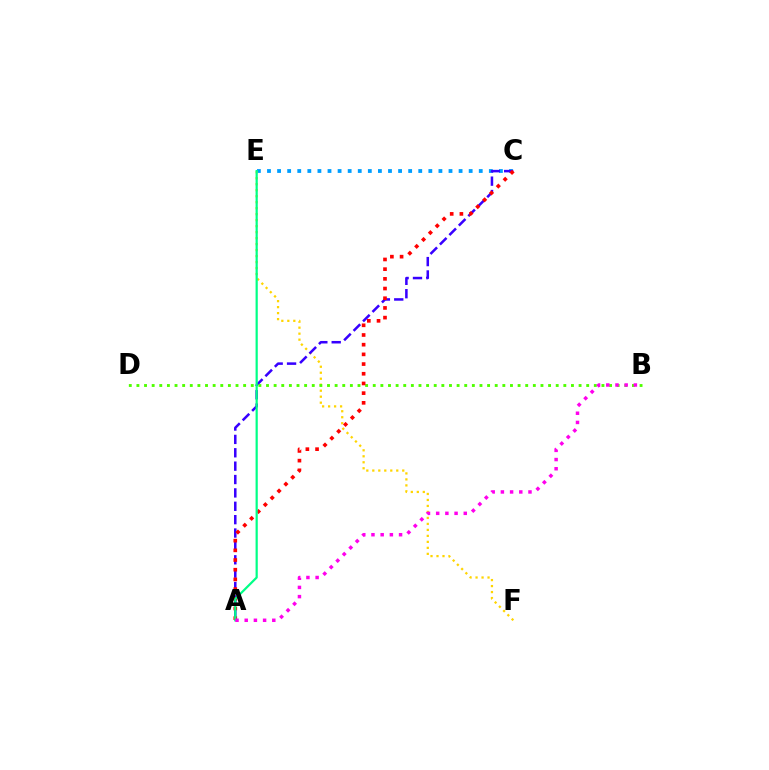{('C', 'E'): [{'color': '#009eff', 'line_style': 'dotted', 'thickness': 2.74}], ('E', 'F'): [{'color': '#ffd500', 'line_style': 'dotted', 'thickness': 1.63}], ('A', 'C'): [{'color': '#3700ff', 'line_style': 'dashed', 'thickness': 1.82}, {'color': '#ff0000', 'line_style': 'dotted', 'thickness': 2.63}], ('B', 'D'): [{'color': '#4fff00', 'line_style': 'dotted', 'thickness': 2.07}], ('A', 'E'): [{'color': '#00ff86', 'line_style': 'solid', 'thickness': 1.59}], ('A', 'B'): [{'color': '#ff00ed', 'line_style': 'dotted', 'thickness': 2.5}]}